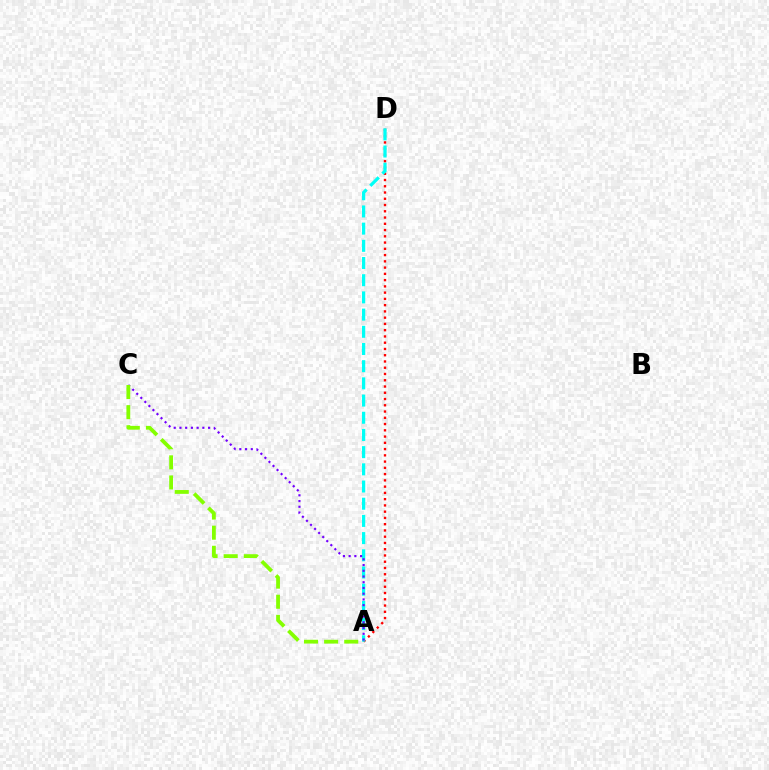{('A', 'D'): [{'color': '#ff0000', 'line_style': 'dotted', 'thickness': 1.7}, {'color': '#00fff6', 'line_style': 'dashed', 'thickness': 2.34}], ('A', 'C'): [{'color': '#7200ff', 'line_style': 'dotted', 'thickness': 1.56}, {'color': '#84ff00', 'line_style': 'dashed', 'thickness': 2.73}]}